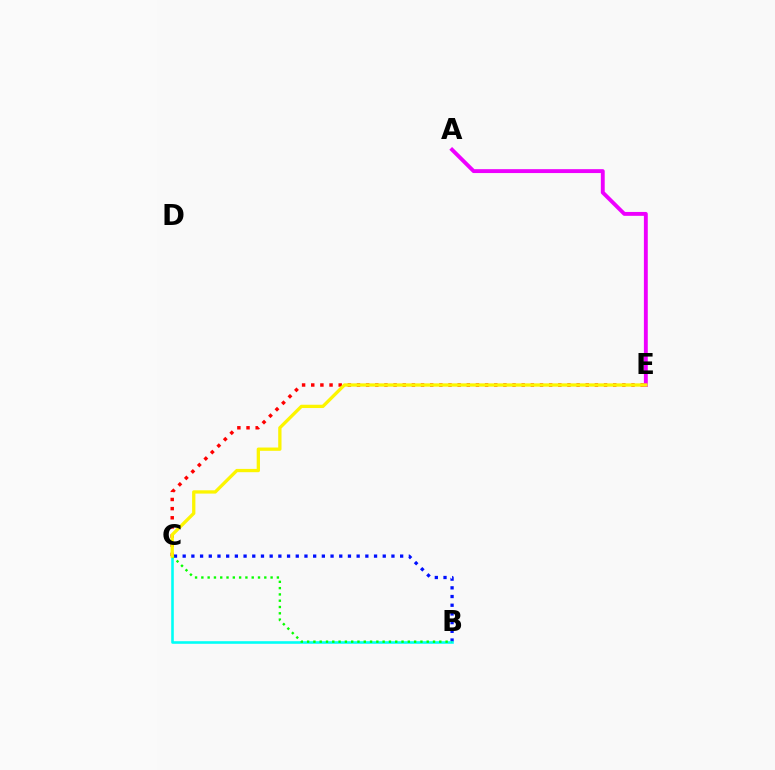{('C', 'E'): [{'color': '#ff0000', 'line_style': 'dotted', 'thickness': 2.49}, {'color': '#fcf500', 'line_style': 'solid', 'thickness': 2.37}], ('B', 'C'): [{'color': '#0010ff', 'line_style': 'dotted', 'thickness': 2.36}, {'color': '#00fff6', 'line_style': 'solid', 'thickness': 1.87}, {'color': '#08ff00', 'line_style': 'dotted', 'thickness': 1.71}], ('A', 'E'): [{'color': '#ee00ff', 'line_style': 'solid', 'thickness': 2.8}]}